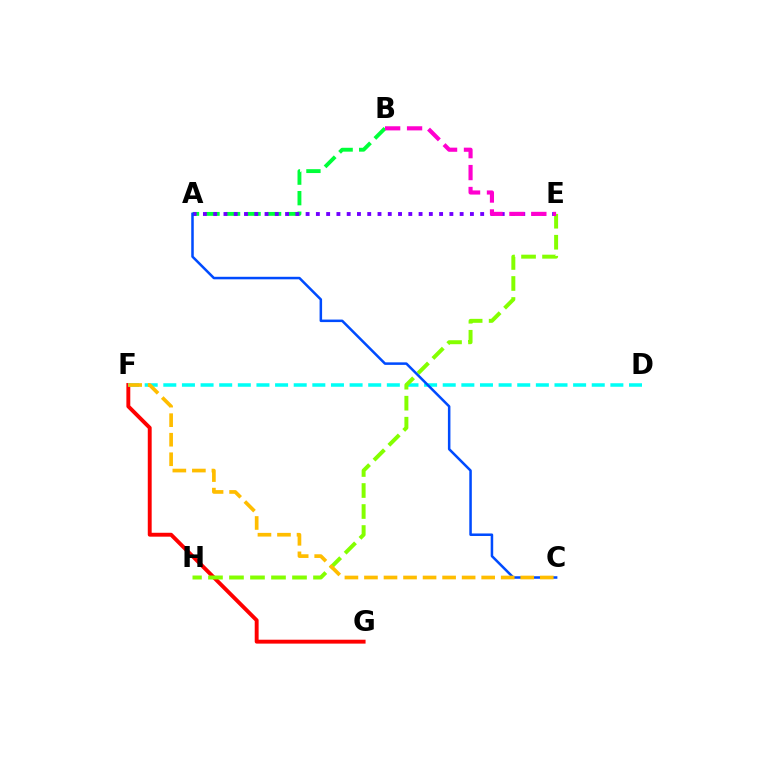{('F', 'G'): [{'color': '#ff0000', 'line_style': 'solid', 'thickness': 2.81}], ('D', 'F'): [{'color': '#00fff6', 'line_style': 'dashed', 'thickness': 2.53}], ('E', 'H'): [{'color': '#84ff00', 'line_style': 'dashed', 'thickness': 2.85}], ('A', 'B'): [{'color': '#00ff39', 'line_style': 'dashed', 'thickness': 2.79}], ('A', 'E'): [{'color': '#7200ff', 'line_style': 'dotted', 'thickness': 2.79}], ('A', 'C'): [{'color': '#004bff', 'line_style': 'solid', 'thickness': 1.82}], ('B', 'E'): [{'color': '#ff00cf', 'line_style': 'dashed', 'thickness': 2.98}], ('C', 'F'): [{'color': '#ffbd00', 'line_style': 'dashed', 'thickness': 2.65}]}